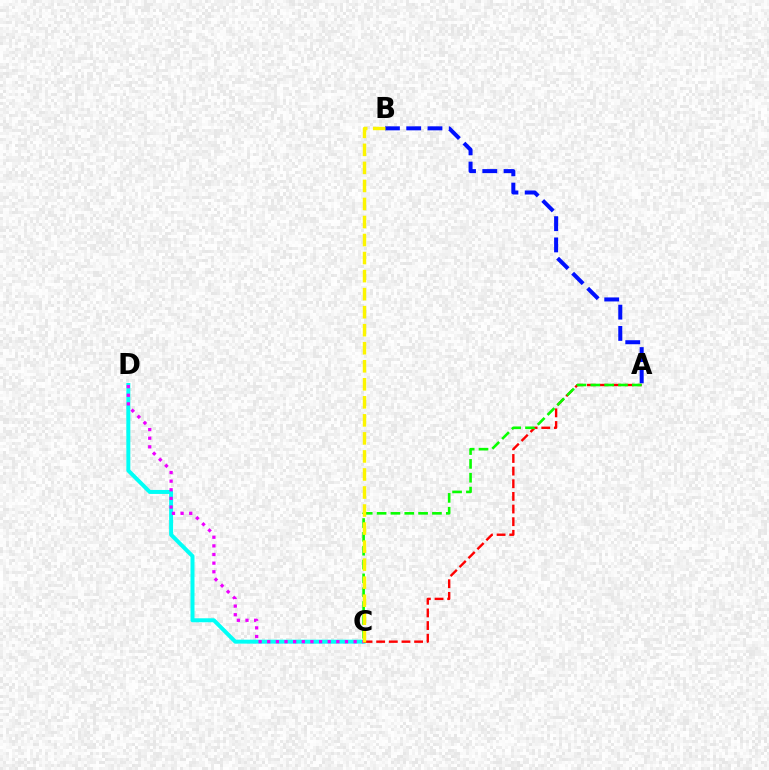{('C', 'D'): [{'color': '#00fff6', 'line_style': 'solid', 'thickness': 2.87}, {'color': '#ee00ff', 'line_style': 'dotted', 'thickness': 2.35}], ('A', 'C'): [{'color': '#ff0000', 'line_style': 'dashed', 'thickness': 1.72}, {'color': '#08ff00', 'line_style': 'dashed', 'thickness': 1.88}], ('A', 'B'): [{'color': '#0010ff', 'line_style': 'dashed', 'thickness': 2.89}], ('B', 'C'): [{'color': '#fcf500', 'line_style': 'dashed', 'thickness': 2.45}]}